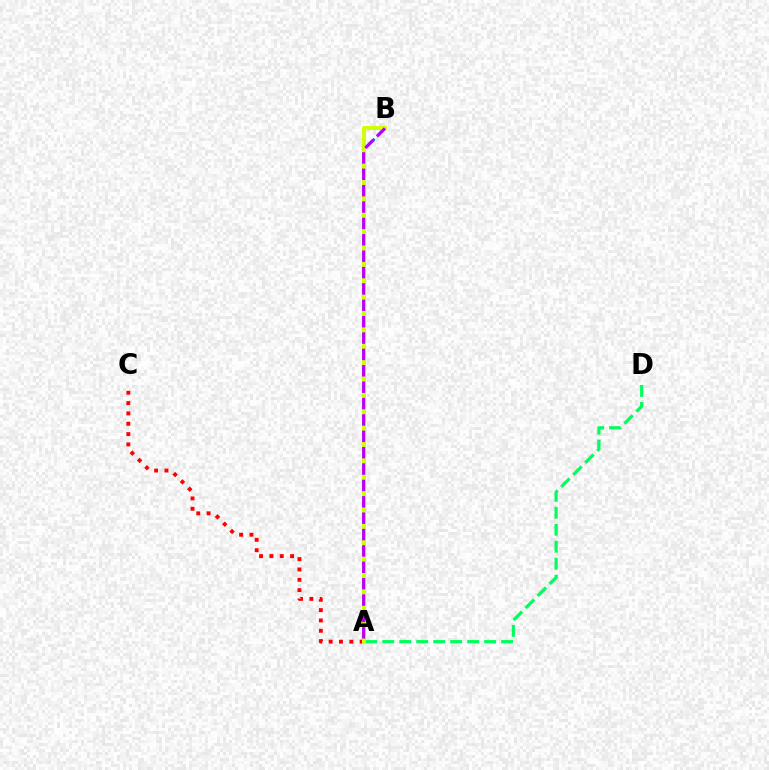{('A', 'D'): [{'color': '#00ff5c', 'line_style': 'dashed', 'thickness': 2.31}], ('A', 'C'): [{'color': '#ff0000', 'line_style': 'dotted', 'thickness': 2.81}], ('A', 'B'): [{'color': '#0074ff', 'line_style': 'dashed', 'thickness': 2.0}, {'color': '#d1ff00', 'line_style': 'solid', 'thickness': 2.86}, {'color': '#b900ff', 'line_style': 'dashed', 'thickness': 2.22}]}